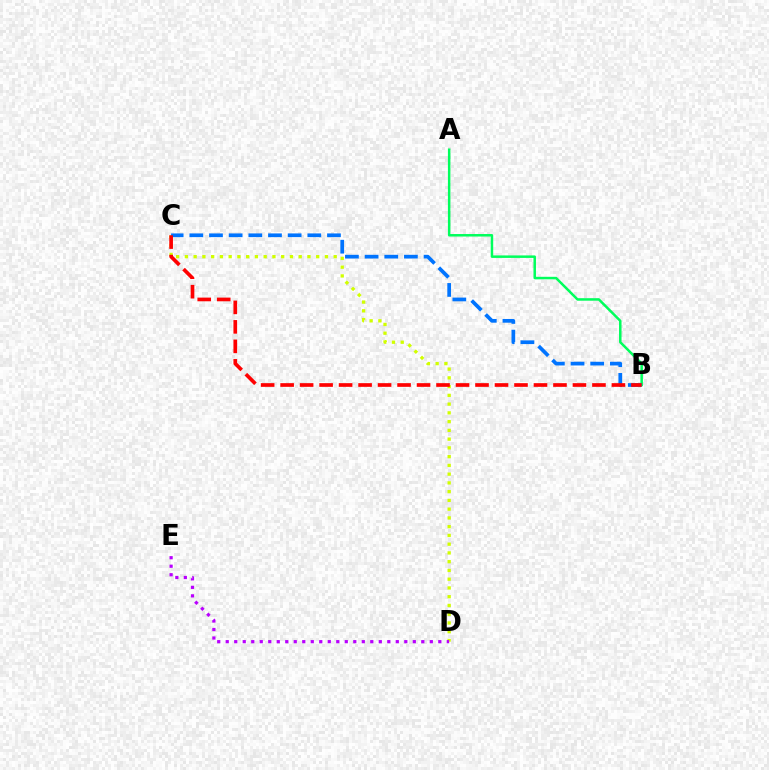{('A', 'B'): [{'color': '#00ff5c', 'line_style': 'solid', 'thickness': 1.8}], ('C', 'D'): [{'color': '#d1ff00', 'line_style': 'dotted', 'thickness': 2.38}], ('D', 'E'): [{'color': '#b900ff', 'line_style': 'dotted', 'thickness': 2.31}], ('B', 'C'): [{'color': '#0074ff', 'line_style': 'dashed', 'thickness': 2.67}, {'color': '#ff0000', 'line_style': 'dashed', 'thickness': 2.65}]}